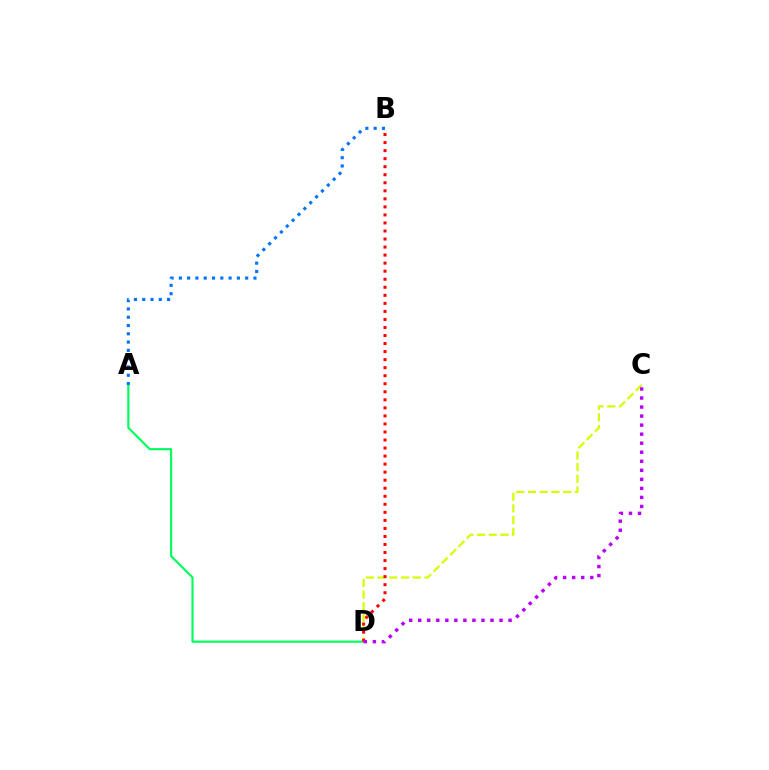{('A', 'D'): [{'color': '#00ff5c', 'line_style': 'solid', 'thickness': 1.55}], ('A', 'B'): [{'color': '#0074ff', 'line_style': 'dotted', 'thickness': 2.25}], ('C', 'D'): [{'color': '#d1ff00', 'line_style': 'dashed', 'thickness': 1.59}, {'color': '#b900ff', 'line_style': 'dotted', 'thickness': 2.46}], ('B', 'D'): [{'color': '#ff0000', 'line_style': 'dotted', 'thickness': 2.18}]}